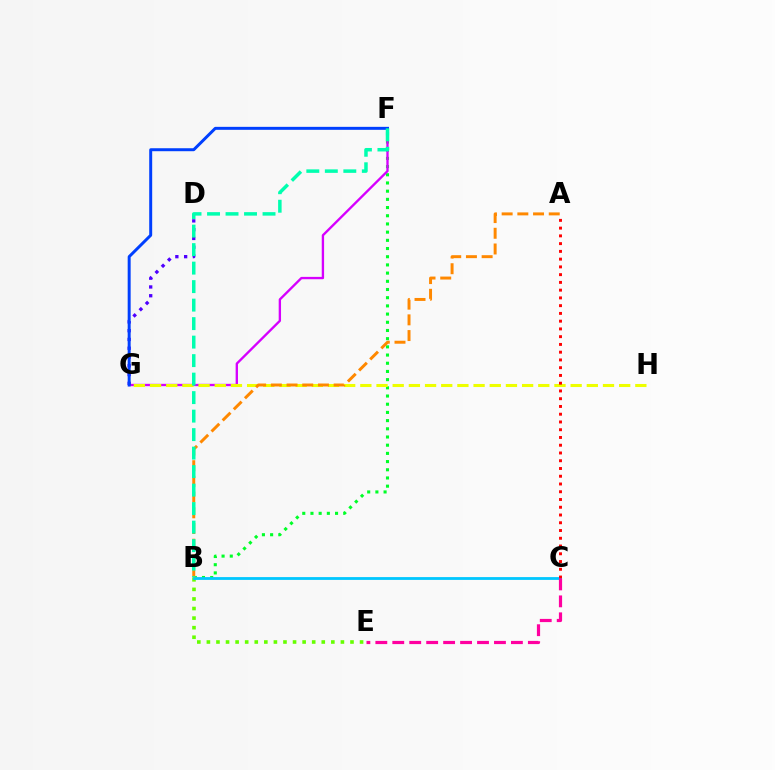{('B', 'F'): [{'color': '#00ff27', 'line_style': 'dotted', 'thickness': 2.23}, {'color': '#00ffaf', 'line_style': 'dashed', 'thickness': 2.51}], ('B', 'E'): [{'color': '#66ff00', 'line_style': 'dotted', 'thickness': 2.6}], ('B', 'C'): [{'color': '#00c7ff', 'line_style': 'solid', 'thickness': 2.02}], ('F', 'G'): [{'color': '#d600ff', 'line_style': 'solid', 'thickness': 1.69}, {'color': '#003fff', 'line_style': 'solid', 'thickness': 2.14}], ('D', 'G'): [{'color': '#4f00ff', 'line_style': 'dotted', 'thickness': 2.39}], ('G', 'H'): [{'color': '#eeff00', 'line_style': 'dashed', 'thickness': 2.2}], ('A', 'C'): [{'color': '#ff0000', 'line_style': 'dotted', 'thickness': 2.11}], ('A', 'B'): [{'color': '#ff8800', 'line_style': 'dashed', 'thickness': 2.13}], ('C', 'E'): [{'color': '#ff00a0', 'line_style': 'dashed', 'thickness': 2.3}]}